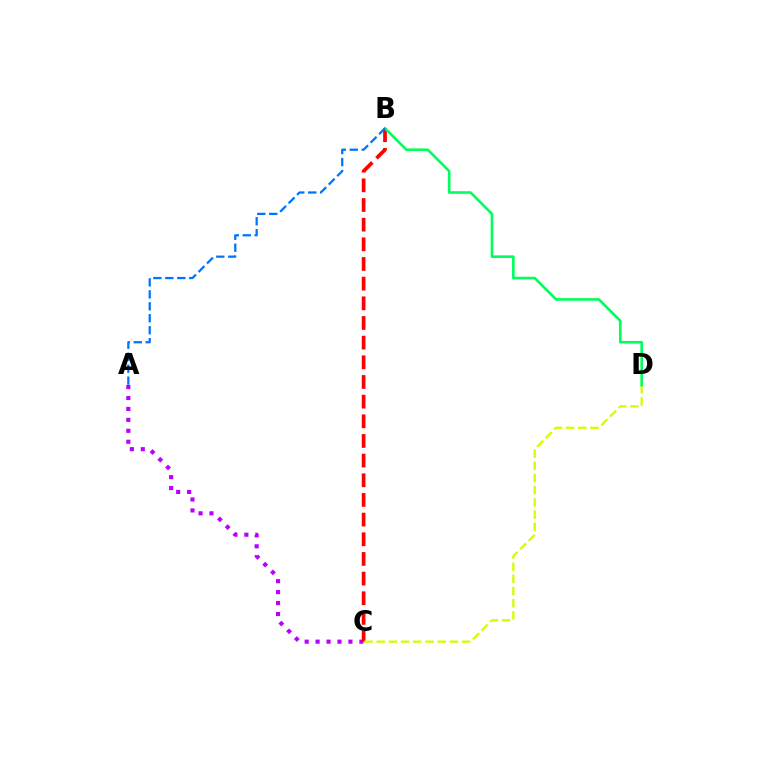{('A', 'C'): [{'color': '#b900ff', 'line_style': 'dotted', 'thickness': 2.97}], ('B', 'C'): [{'color': '#ff0000', 'line_style': 'dashed', 'thickness': 2.67}], ('C', 'D'): [{'color': '#d1ff00', 'line_style': 'dashed', 'thickness': 1.66}], ('B', 'D'): [{'color': '#00ff5c', 'line_style': 'solid', 'thickness': 1.89}], ('A', 'B'): [{'color': '#0074ff', 'line_style': 'dashed', 'thickness': 1.63}]}